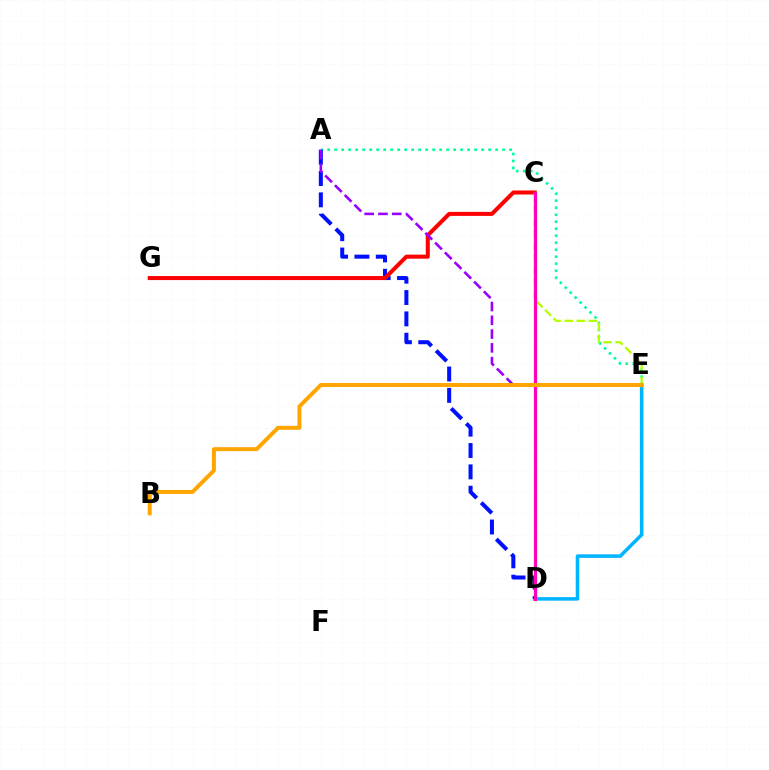{('D', 'E'): [{'color': '#00b5ff', 'line_style': 'solid', 'thickness': 2.56}], ('A', 'E'): [{'color': '#00ff9d', 'line_style': 'dotted', 'thickness': 1.9}, {'color': '#9b00ff', 'line_style': 'dashed', 'thickness': 1.87}], ('A', 'D'): [{'color': '#0010ff', 'line_style': 'dashed', 'thickness': 2.9}], ('C', 'G'): [{'color': '#ff0000', 'line_style': 'solid', 'thickness': 2.9}], ('C', 'E'): [{'color': '#b3ff00', 'line_style': 'dashed', 'thickness': 1.64}], ('C', 'D'): [{'color': '#08ff00', 'line_style': 'solid', 'thickness': 2.38}, {'color': '#ff00bd', 'line_style': 'solid', 'thickness': 2.18}], ('B', 'E'): [{'color': '#ffa500', 'line_style': 'solid', 'thickness': 2.85}]}